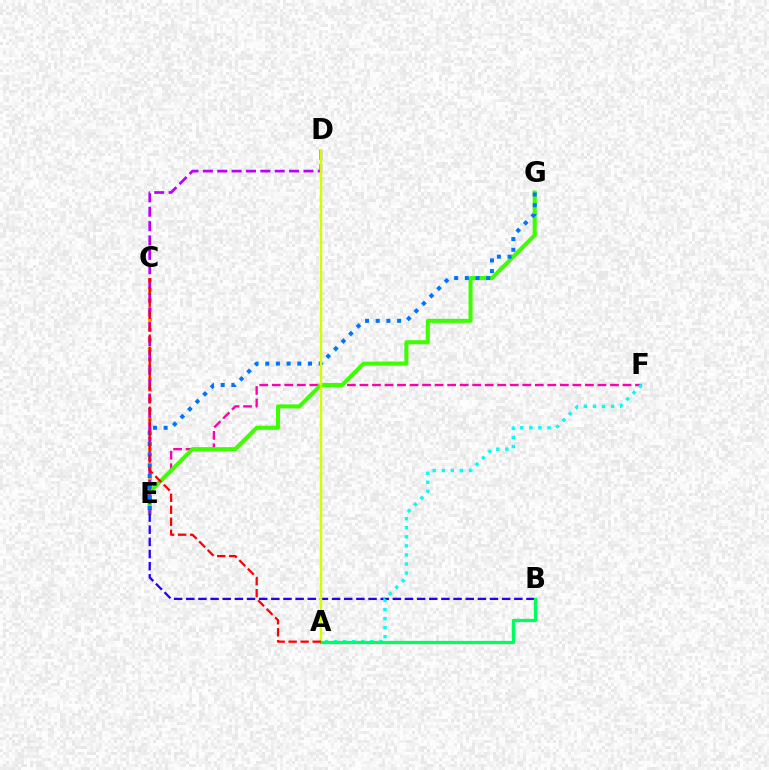{('E', 'F'): [{'color': '#ff00ac', 'line_style': 'dashed', 'thickness': 1.7}], ('C', 'E'): [{'color': '#ff9400', 'line_style': 'dotted', 'thickness': 2.71}], ('E', 'G'): [{'color': '#3dff00', 'line_style': 'solid', 'thickness': 2.92}, {'color': '#0074ff', 'line_style': 'dotted', 'thickness': 2.9}], ('D', 'E'): [{'color': '#b900ff', 'line_style': 'dashed', 'thickness': 1.95}], ('B', 'E'): [{'color': '#2500ff', 'line_style': 'dashed', 'thickness': 1.65}], ('A', 'D'): [{'color': '#d1ff00', 'line_style': 'solid', 'thickness': 1.75}], ('A', 'F'): [{'color': '#00fff6', 'line_style': 'dotted', 'thickness': 2.46}], ('A', 'B'): [{'color': '#00ff5c', 'line_style': 'solid', 'thickness': 2.36}], ('A', 'C'): [{'color': '#ff0000', 'line_style': 'dashed', 'thickness': 1.63}]}